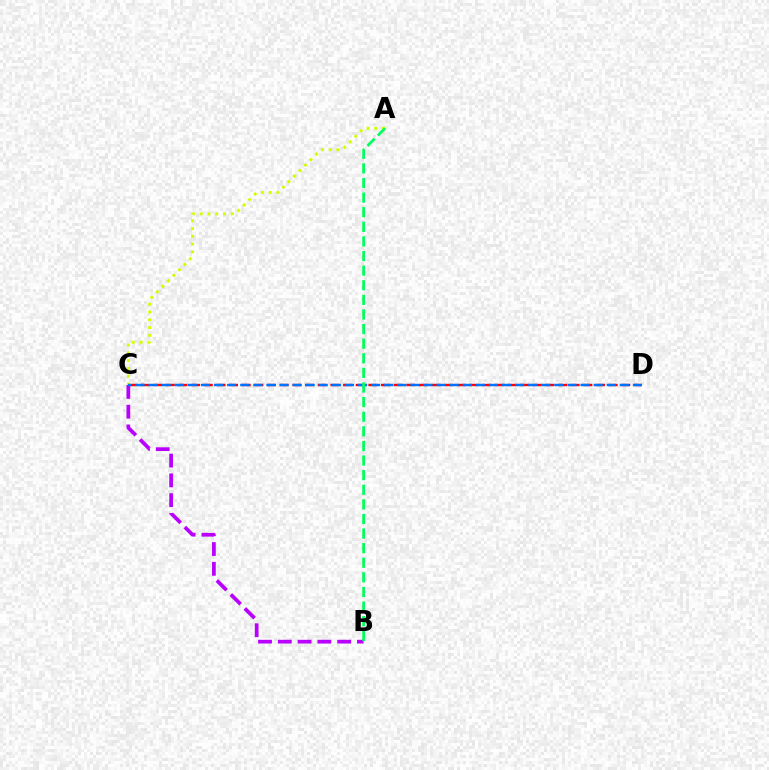{('B', 'C'): [{'color': '#b900ff', 'line_style': 'dashed', 'thickness': 2.69}], ('C', 'D'): [{'color': '#ff0000', 'line_style': 'dashed', 'thickness': 1.72}, {'color': '#0074ff', 'line_style': 'dashed', 'thickness': 1.78}], ('A', 'C'): [{'color': '#d1ff00', 'line_style': 'dotted', 'thickness': 2.11}], ('A', 'B'): [{'color': '#00ff5c', 'line_style': 'dashed', 'thickness': 1.98}]}